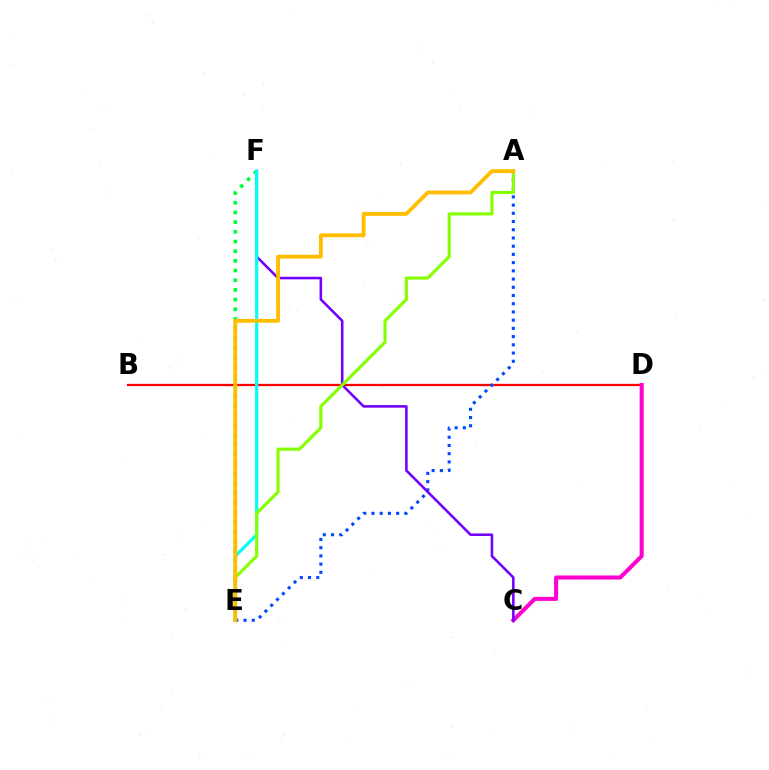{('B', 'D'): [{'color': '#ff0000', 'line_style': 'solid', 'thickness': 1.66}], ('A', 'E'): [{'color': '#004bff', 'line_style': 'dotted', 'thickness': 2.23}, {'color': '#84ff00', 'line_style': 'solid', 'thickness': 2.26}, {'color': '#ffbd00', 'line_style': 'solid', 'thickness': 2.76}], ('C', 'D'): [{'color': '#ff00cf', 'line_style': 'solid', 'thickness': 2.91}], ('C', 'F'): [{'color': '#7200ff', 'line_style': 'solid', 'thickness': 1.85}], ('E', 'F'): [{'color': '#00ff39', 'line_style': 'dotted', 'thickness': 2.63}, {'color': '#00fff6', 'line_style': 'solid', 'thickness': 2.29}]}